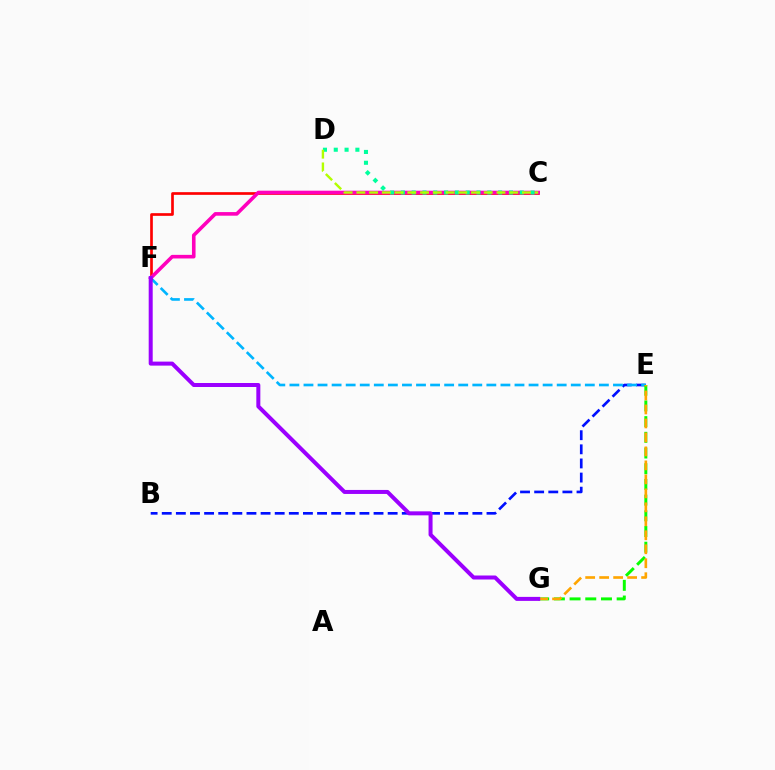{('B', 'E'): [{'color': '#0010ff', 'line_style': 'dashed', 'thickness': 1.92}], ('E', 'F'): [{'color': '#00b5ff', 'line_style': 'dashed', 'thickness': 1.91}], ('C', 'F'): [{'color': '#ff0000', 'line_style': 'solid', 'thickness': 1.93}, {'color': '#ff00bd', 'line_style': 'solid', 'thickness': 2.59}], ('E', 'G'): [{'color': '#08ff00', 'line_style': 'dashed', 'thickness': 2.13}, {'color': '#ffa500', 'line_style': 'dashed', 'thickness': 1.9}], ('F', 'G'): [{'color': '#9b00ff', 'line_style': 'solid', 'thickness': 2.88}], ('C', 'D'): [{'color': '#00ff9d', 'line_style': 'dotted', 'thickness': 2.94}, {'color': '#b3ff00', 'line_style': 'dashed', 'thickness': 1.73}]}